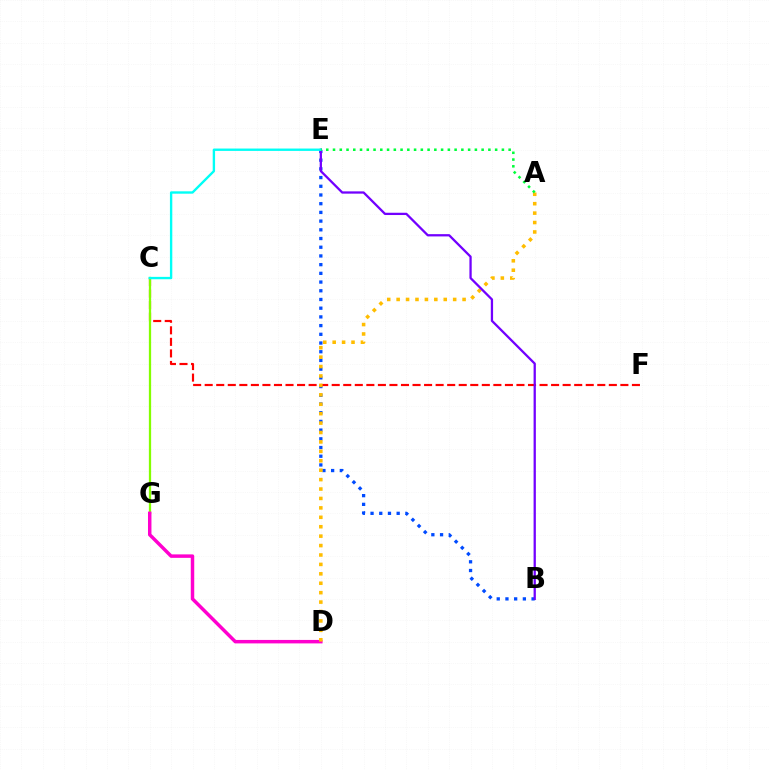{('B', 'E'): [{'color': '#004bff', 'line_style': 'dotted', 'thickness': 2.37}, {'color': '#7200ff', 'line_style': 'solid', 'thickness': 1.64}], ('C', 'F'): [{'color': '#ff0000', 'line_style': 'dashed', 'thickness': 1.57}], ('C', 'G'): [{'color': '#84ff00', 'line_style': 'solid', 'thickness': 1.63}], ('D', 'G'): [{'color': '#ff00cf', 'line_style': 'solid', 'thickness': 2.49}], ('A', 'D'): [{'color': '#ffbd00', 'line_style': 'dotted', 'thickness': 2.56}], ('C', 'E'): [{'color': '#00fff6', 'line_style': 'solid', 'thickness': 1.7}], ('A', 'E'): [{'color': '#00ff39', 'line_style': 'dotted', 'thickness': 1.84}]}